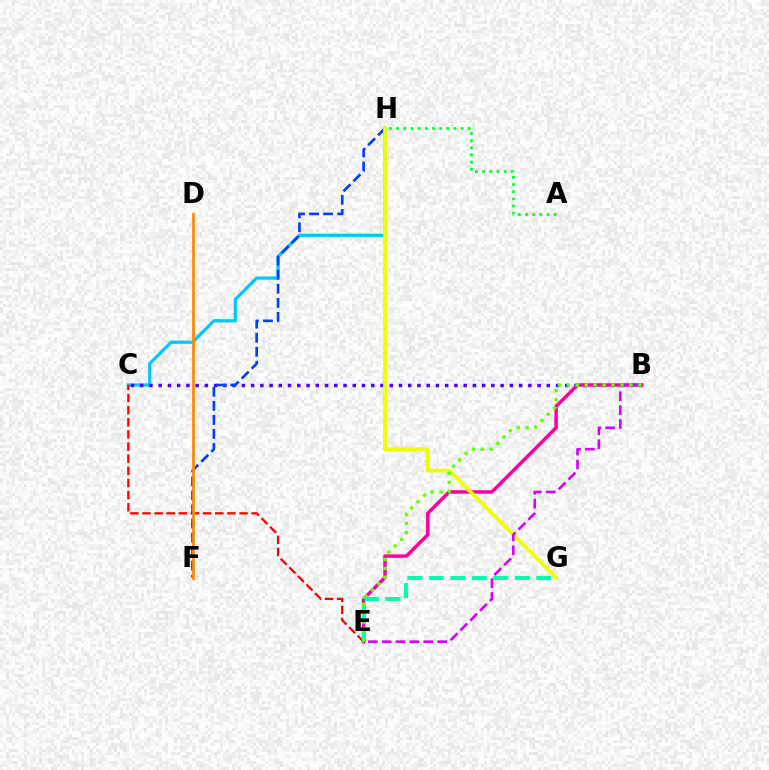{('C', 'H'): [{'color': '#00c7ff', 'line_style': 'solid', 'thickness': 2.33}], ('C', 'E'): [{'color': '#ff0000', 'line_style': 'dashed', 'thickness': 1.65}], ('B', 'C'): [{'color': '#4f00ff', 'line_style': 'dotted', 'thickness': 2.51}], ('F', 'H'): [{'color': '#003fff', 'line_style': 'dashed', 'thickness': 1.91}], ('B', 'E'): [{'color': '#ff00a0', 'line_style': 'solid', 'thickness': 2.51}, {'color': '#d600ff', 'line_style': 'dashed', 'thickness': 1.89}, {'color': '#66ff00', 'line_style': 'dotted', 'thickness': 2.43}], ('E', 'G'): [{'color': '#00ffaf', 'line_style': 'dashed', 'thickness': 2.92}], ('G', 'H'): [{'color': '#eeff00', 'line_style': 'solid', 'thickness': 2.69}], ('A', 'H'): [{'color': '#00ff27', 'line_style': 'dotted', 'thickness': 1.95}], ('D', 'F'): [{'color': '#ff8800', 'line_style': 'solid', 'thickness': 1.95}]}